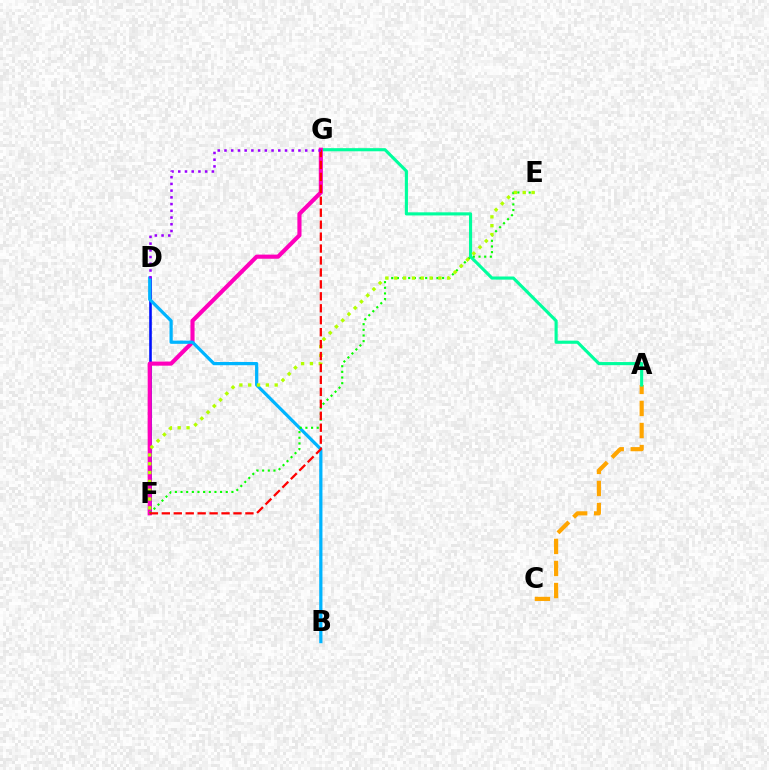{('A', 'C'): [{'color': '#ffa500', 'line_style': 'dashed', 'thickness': 3.0}], ('A', 'G'): [{'color': '#00ff9d', 'line_style': 'solid', 'thickness': 2.25}], ('D', 'F'): [{'color': '#0010ff', 'line_style': 'solid', 'thickness': 1.88}], ('F', 'G'): [{'color': '#ff00bd', 'line_style': 'solid', 'thickness': 2.97}, {'color': '#ff0000', 'line_style': 'dashed', 'thickness': 1.62}], ('B', 'D'): [{'color': '#00b5ff', 'line_style': 'solid', 'thickness': 2.32}], ('E', 'F'): [{'color': '#08ff00', 'line_style': 'dotted', 'thickness': 1.54}, {'color': '#b3ff00', 'line_style': 'dotted', 'thickness': 2.4}], ('D', 'G'): [{'color': '#9b00ff', 'line_style': 'dotted', 'thickness': 1.83}]}